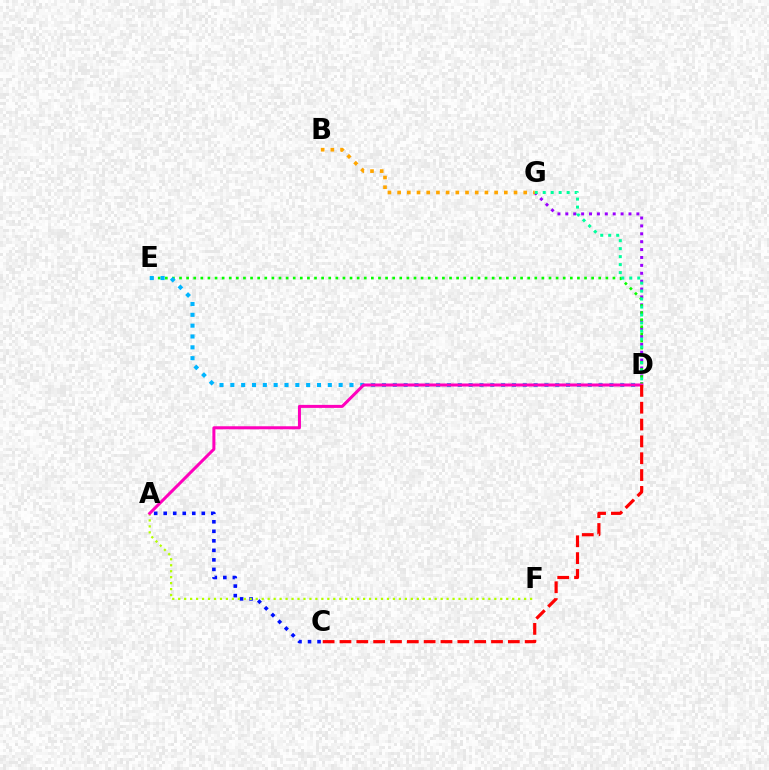{('D', 'G'): [{'color': '#9b00ff', 'line_style': 'dotted', 'thickness': 2.15}, {'color': '#00ff9d', 'line_style': 'dotted', 'thickness': 2.17}], ('D', 'E'): [{'color': '#08ff00', 'line_style': 'dotted', 'thickness': 1.93}, {'color': '#00b5ff', 'line_style': 'dotted', 'thickness': 2.94}], ('A', 'C'): [{'color': '#0010ff', 'line_style': 'dotted', 'thickness': 2.59}], ('A', 'F'): [{'color': '#b3ff00', 'line_style': 'dotted', 'thickness': 1.62}], ('A', 'D'): [{'color': '#ff00bd', 'line_style': 'solid', 'thickness': 2.18}], ('B', 'G'): [{'color': '#ffa500', 'line_style': 'dotted', 'thickness': 2.64}], ('C', 'D'): [{'color': '#ff0000', 'line_style': 'dashed', 'thickness': 2.29}]}